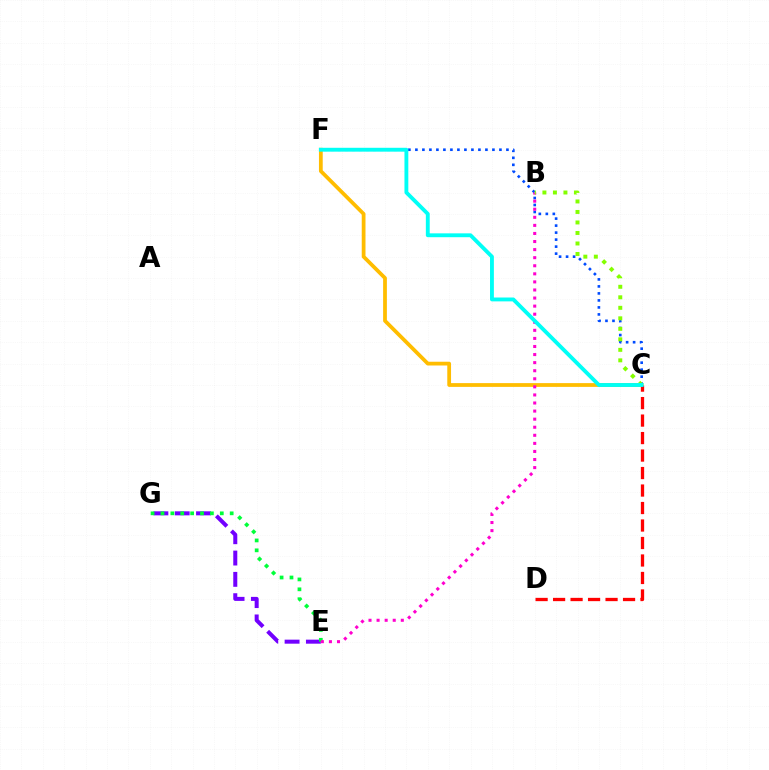{('C', 'F'): [{'color': '#ffbd00', 'line_style': 'solid', 'thickness': 2.71}, {'color': '#004bff', 'line_style': 'dotted', 'thickness': 1.9}, {'color': '#00fff6', 'line_style': 'solid', 'thickness': 2.78}], ('E', 'G'): [{'color': '#7200ff', 'line_style': 'dashed', 'thickness': 2.9}, {'color': '#00ff39', 'line_style': 'dotted', 'thickness': 2.69}], ('C', 'D'): [{'color': '#ff0000', 'line_style': 'dashed', 'thickness': 2.38}], ('B', 'E'): [{'color': '#ff00cf', 'line_style': 'dotted', 'thickness': 2.19}], ('B', 'C'): [{'color': '#84ff00', 'line_style': 'dotted', 'thickness': 2.86}]}